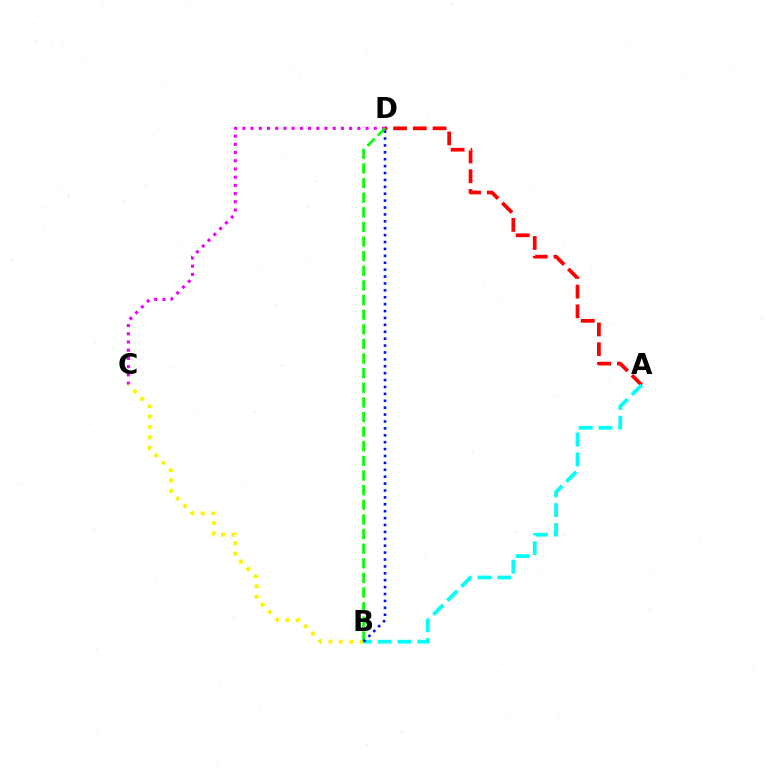{('A', 'D'): [{'color': '#ff0000', 'line_style': 'dashed', 'thickness': 2.68}], ('C', 'D'): [{'color': '#ee00ff', 'line_style': 'dotted', 'thickness': 2.23}], ('B', 'C'): [{'color': '#fcf500', 'line_style': 'dotted', 'thickness': 2.83}], ('A', 'B'): [{'color': '#00fff6', 'line_style': 'dashed', 'thickness': 2.7}], ('B', 'D'): [{'color': '#08ff00', 'line_style': 'dashed', 'thickness': 1.99}, {'color': '#0010ff', 'line_style': 'dotted', 'thickness': 1.88}]}